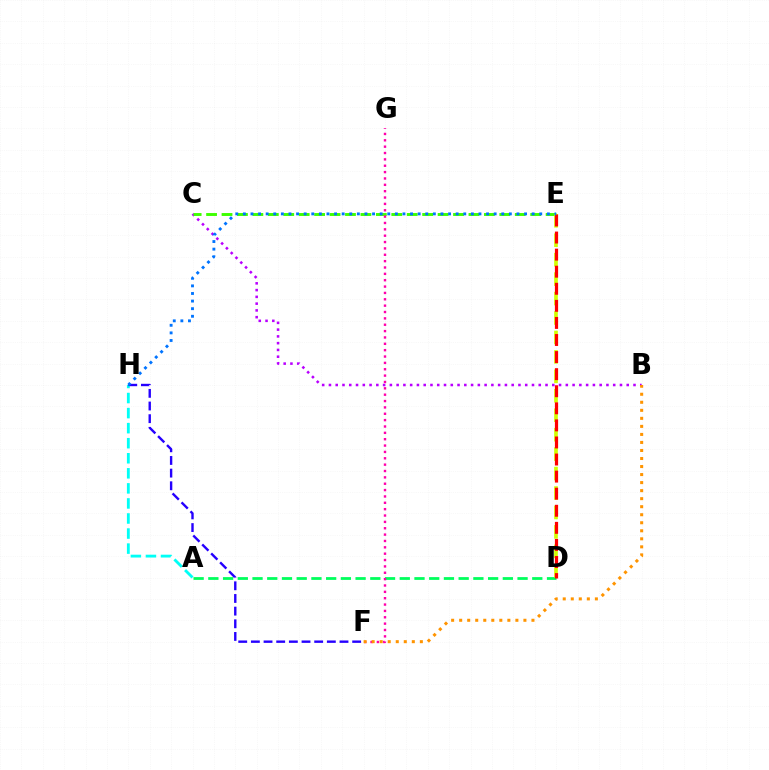{('B', 'C'): [{'color': '#b900ff', 'line_style': 'dotted', 'thickness': 1.84}], ('A', 'H'): [{'color': '#00fff6', 'line_style': 'dashed', 'thickness': 2.05}], ('C', 'E'): [{'color': '#3dff00', 'line_style': 'dashed', 'thickness': 2.1}], ('A', 'D'): [{'color': '#00ff5c', 'line_style': 'dashed', 'thickness': 2.0}], ('D', 'E'): [{'color': '#d1ff00', 'line_style': 'dashed', 'thickness': 2.64}, {'color': '#ff0000', 'line_style': 'dashed', 'thickness': 2.32}], ('F', 'G'): [{'color': '#ff00ac', 'line_style': 'dotted', 'thickness': 1.73}], ('F', 'H'): [{'color': '#2500ff', 'line_style': 'dashed', 'thickness': 1.72}], ('E', 'H'): [{'color': '#0074ff', 'line_style': 'dotted', 'thickness': 2.06}], ('B', 'F'): [{'color': '#ff9400', 'line_style': 'dotted', 'thickness': 2.18}]}